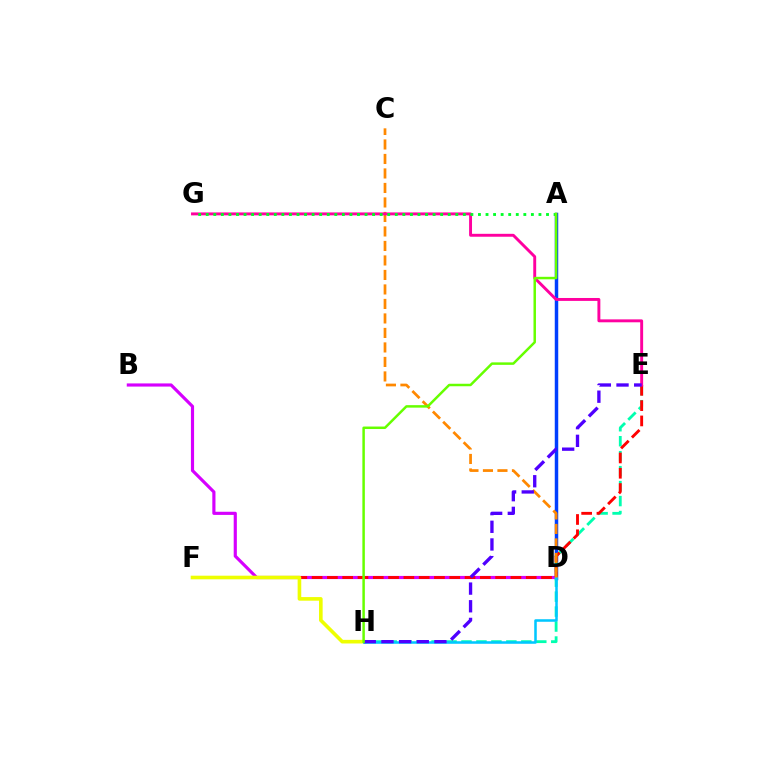{('A', 'D'): [{'color': '#003fff', 'line_style': 'solid', 'thickness': 2.49}], ('B', 'D'): [{'color': '#d600ff', 'line_style': 'solid', 'thickness': 2.27}], ('E', 'H'): [{'color': '#00ffaf', 'line_style': 'dashed', 'thickness': 2.03}, {'color': '#4f00ff', 'line_style': 'dashed', 'thickness': 2.4}], ('E', 'F'): [{'color': '#ff0000', 'line_style': 'dashed', 'thickness': 2.08}], ('F', 'H'): [{'color': '#eeff00', 'line_style': 'solid', 'thickness': 2.61}], ('D', 'H'): [{'color': '#00c7ff', 'line_style': 'solid', 'thickness': 1.83}], ('C', 'D'): [{'color': '#ff8800', 'line_style': 'dashed', 'thickness': 1.97}], ('E', 'G'): [{'color': '#ff00a0', 'line_style': 'solid', 'thickness': 2.1}], ('A', 'G'): [{'color': '#00ff27', 'line_style': 'dotted', 'thickness': 2.05}], ('A', 'H'): [{'color': '#66ff00', 'line_style': 'solid', 'thickness': 1.79}]}